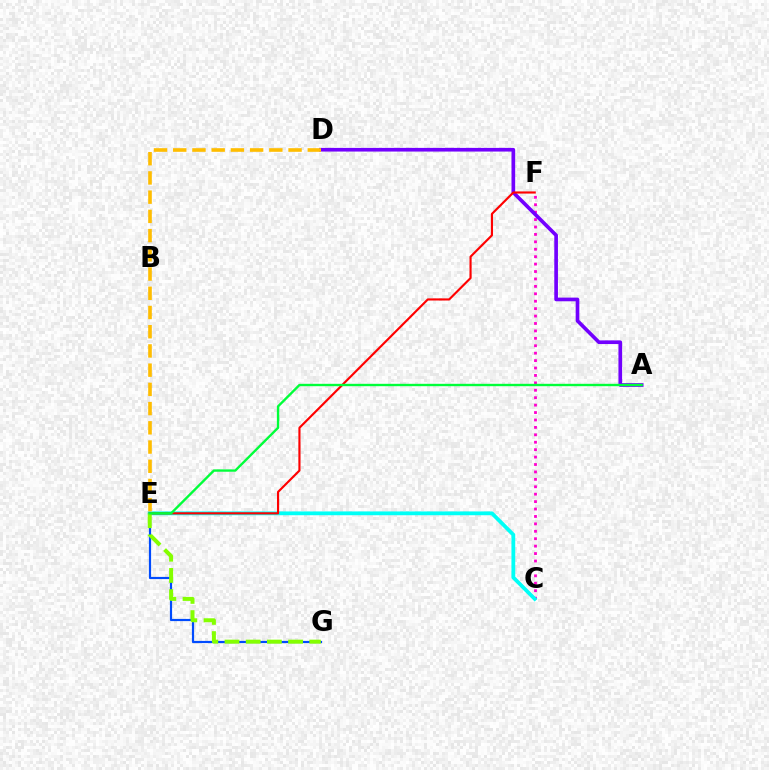{('C', 'F'): [{'color': '#ff00cf', 'line_style': 'dotted', 'thickness': 2.02}], ('C', 'E'): [{'color': '#00fff6', 'line_style': 'solid', 'thickness': 2.73}], ('A', 'D'): [{'color': '#7200ff', 'line_style': 'solid', 'thickness': 2.64}], ('E', 'F'): [{'color': '#ff0000', 'line_style': 'solid', 'thickness': 1.54}], ('E', 'G'): [{'color': '#004bff', 'line_style': 'solid', 'thickness': 1.57}, {'color': '#84ff00', 'line_style': 'dashed', 'thickness': 2.88}], ('D', 'E'): [{'color': '#ffbd00', 'line_style': 'dashed', 'thickness': 2.61}], ('A', 'E'): [{'color': '#00ff39', 'line_style': 'solid', 'thickness': 1.71}]}